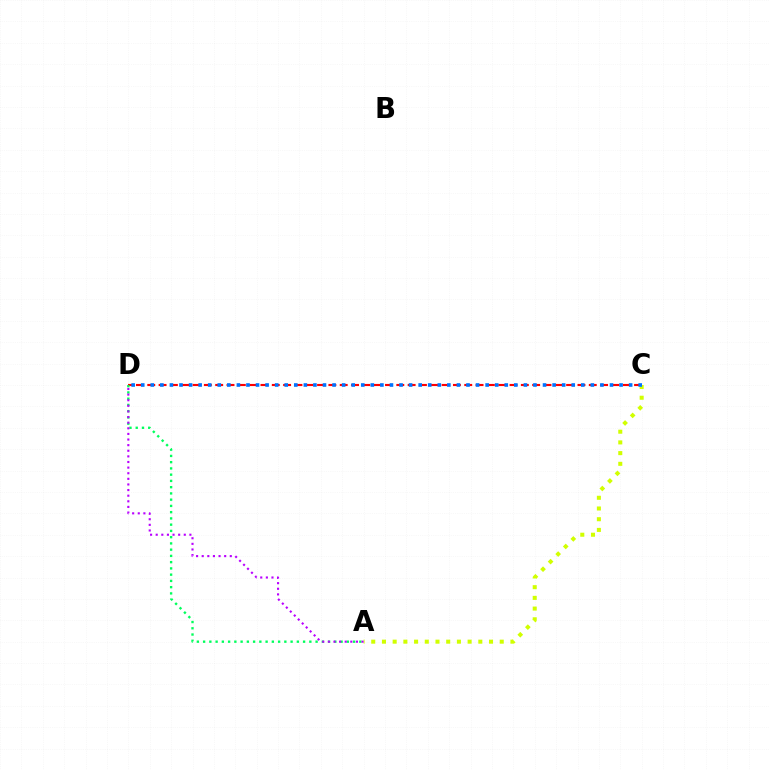{('C', 'D'): [{'color': '#ff0000', 'line_style': 'dashed', 'thickness': 1.54}, {'color': '#0074ff', 'line_style': 'dotted', 'thickness': 2.6}], ('A', 'D'): [{'color': '#00ff5c', 'line_style': 'dotted', 'thickness': 1.7}, {'color': '#b900ff', 'line_style': 'dotted', 'thickness': 1.53}], ('A', 'C'): [{'color': '#d1ff00', 'line_style': 'dotted', 'thickness': 2.91}]}